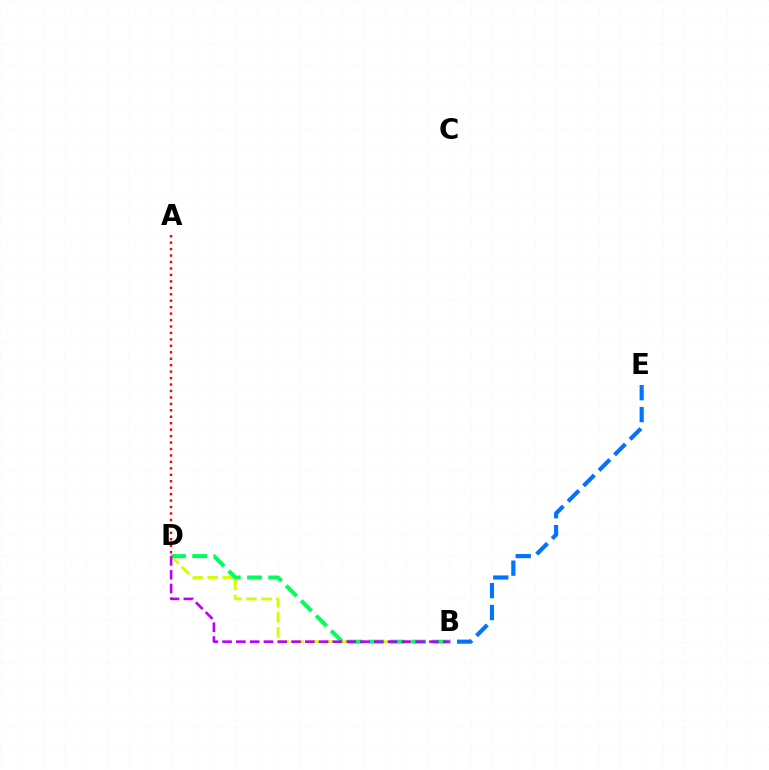{('B', 'D'): [{'color': '#d1ff00', 'line_style': 'dashed', 'thickness': 2.04}, {'color': '#00ff5c', 'line_style': 'dashed', 'thickness': 2.88}, {'color': '#b900ff', 'line_style': 'dashed', 'thickness': 1.87}], ('B', 'E'): [{'color': '#0074ff', 'line_style': 'dashed', 'thickness': 2.98}], ('A', 'D'): [{'color': '#ff0000', 'line_style': 'dotted', 'thickness': 1.75}]}